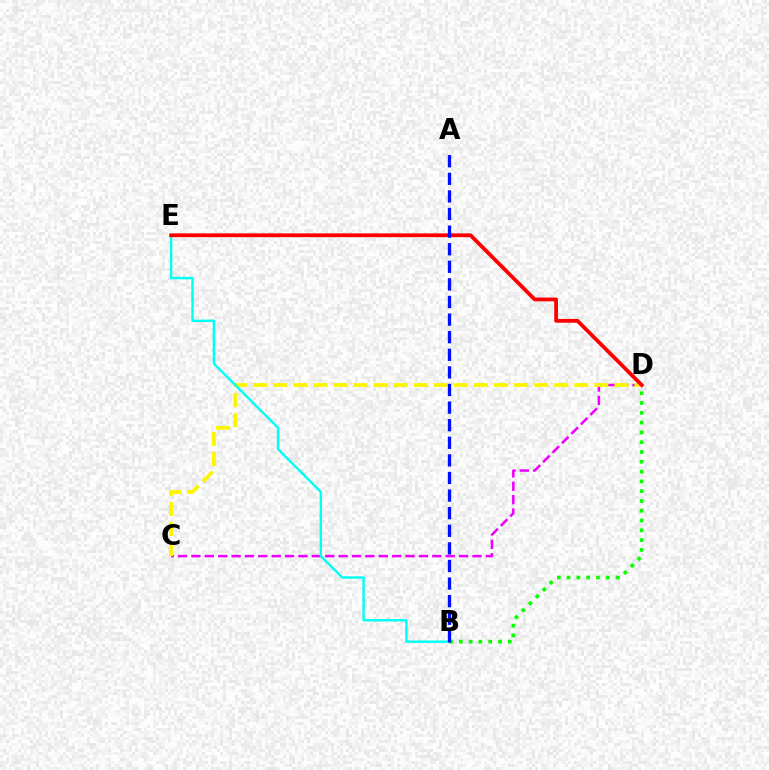{('C', 'D'): [{'color': '#ee00ff', 'line_style': 'dashed', 'thickness': 1.82}, {'color': '#fcf500', 'line_style': 'dashed', 'thickness': 2.73}], ('B', 'E'): [{'color': '#00fff6', 'line_style': 'solid', 'thickness': 1.74}], ('B', 'D'): [{'color': '#08ff00', 'line_style': 'dotted', 'thickness': 2.66}], ('D', 'E'): [{'color': '#ff0000', 'line_style': 'solid', 'thickness': 2.72}], ('A', 'B'): [{'color': '#0010ff', 'line_style': 'dashed', 'thickness': 2.39}]}